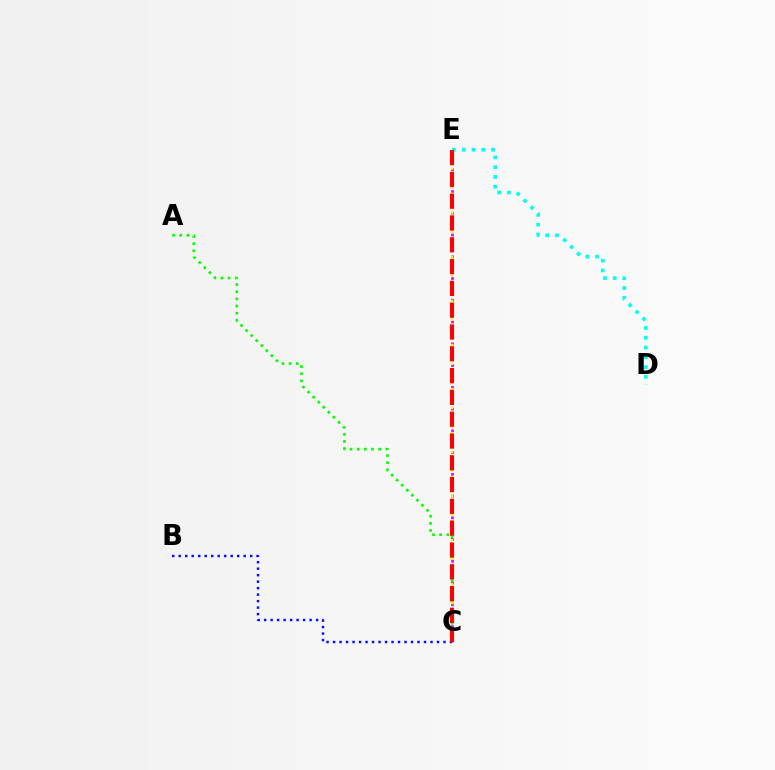{('A', 'C'): [{'color': '#08ff00', 'line_style': 'dotted', 'thickness': 1.94}], ('C', 'E'): [{'color': '#ee00ff', 'line_style': 'dotted', 'thickness': 1.97}, {'color': '#fcf500', 'line_style': 'dotted', 'thickness': 1.71}, {'color': '#ff0000', 'line_style': 'dashed', 'thickness': 2.96}], ('B', 'C'): [{'color': '#0010ff', 'line_style': 'dotted', 'thickness': 1.76}], ('D', 'E'): [{'color': '#00fff6', 'line_style': 'dotted', 'thickness': 2.66}]}